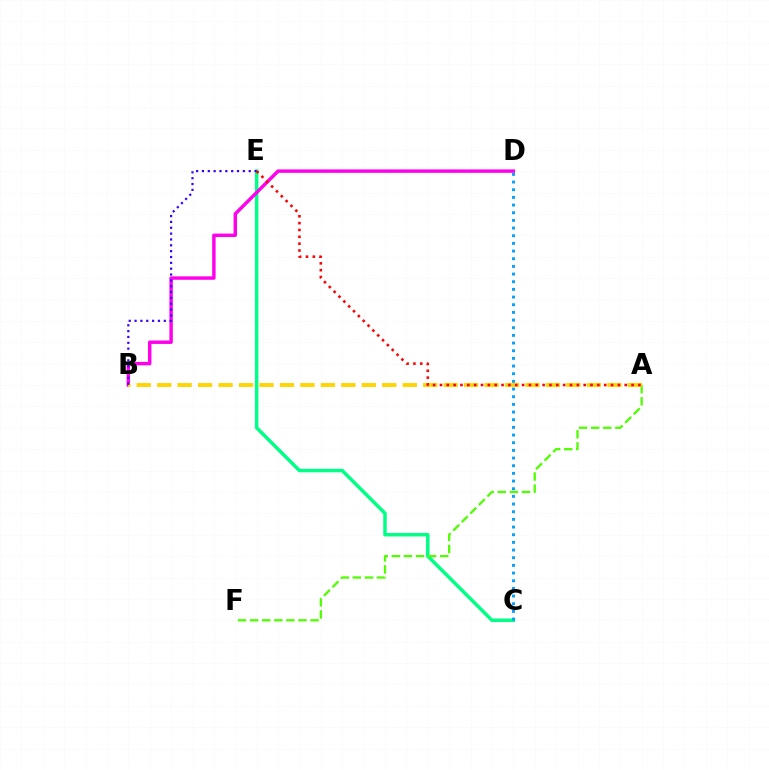{('C', 'E'): [{'color': '#00ff86', 'line_style': 'solid', 'thickness': 2.5}], ('B', 'D'): [{'color': '#ff00ed', 'line_style': 'solid', 'thickness': 2.47}], ('A', 'F'): [{'color': '#4fff00', 'line_style': 'dashed', 'thickness': 1.64}], ('C', 'D'): [{'color': '#009eff', 'line_style': 'dotted', 'thickness': 2.08}], ('A', 'B'): [{'color': '#ffd500', 'line_style': 'dashed', 'thickness': 2.78}], ('B', 'E'): [{'color': '#3700ff', 'line_style': 'dotted', 'thickness': 1.59}], ('A', 'E'): [{'color': '#ff0000', 'line_style': 'dotted', 'thickness': 1.86}]}